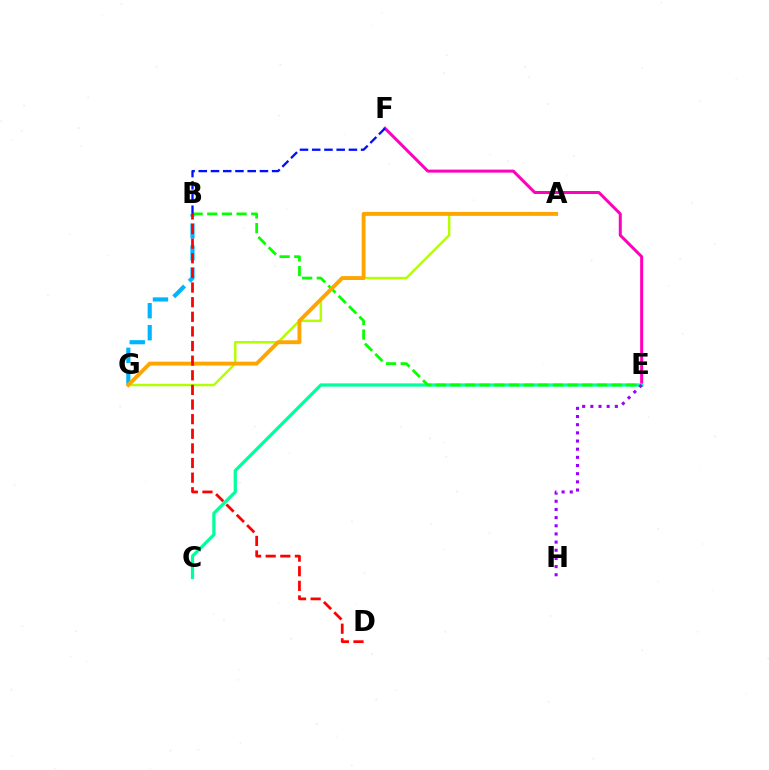{('E', 'F'): [{'color': '#ff00bd', 'line_style': 'solid', 'thickness': 2.17}], ('B', 'G'): [{'color': '#00b5ff', 'line_style': 'dashed', 'thickness': 2.99}], ('C', 'E'): [{'color': '#00ff9d', 'line_style': 'solid', 'thickness': 2.33}], ('A', 'G'): [{'color': '#b3ff00', 'line_style': 'solid', 'thickness': 1.77}, {'color': '#ffa500', 'line_style': 'solid', 'thickness': 2.8}], ('B', 'E'): [{'color': '#08ff00', 'line_style': 'dashed', 'thickness': 1.99}], ('B', 'F'): [{'color': '#0010ff', 'line_style': 'dashed', 'thickness': 1.66}], ('E', 'H'): [{'color': '#9b00ff', 'line_style': 'dotted', 'thickness': 2.22}], ('B', 'D'): [{'color': '#ff0000', 'line_style': 'dashed', 'thickness': 1.99}]}